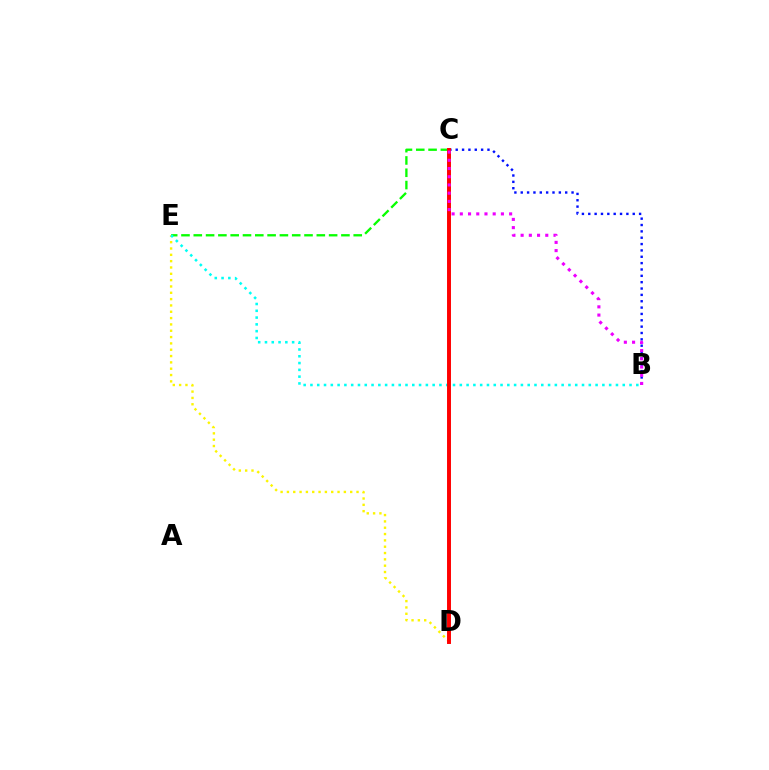{('C', 'E'): [{'color': '#08ff00', 'line_style': 'dashed', 'thickness': 1.67}], ('B', 'C'): [{'color': '#0010ff', 'line_style': 'dotted', 'thickness': 1.73}, {'color': '#ee00ff', 'line_style': 'dotted', 'thickness': 2.23}], ('D', 'E'): [{'color': '#fcf500', 'line_style': 'dotted', 'thickness': 1.72}], ('B', 'E'): [{'color': '#00fff6', 'line_style': 'dotted', 'thickness': 1.84}], ('C', 'D'): [{'color': '#ff0000', 'line_style': 'solid', 'thickness': 2.84}]}